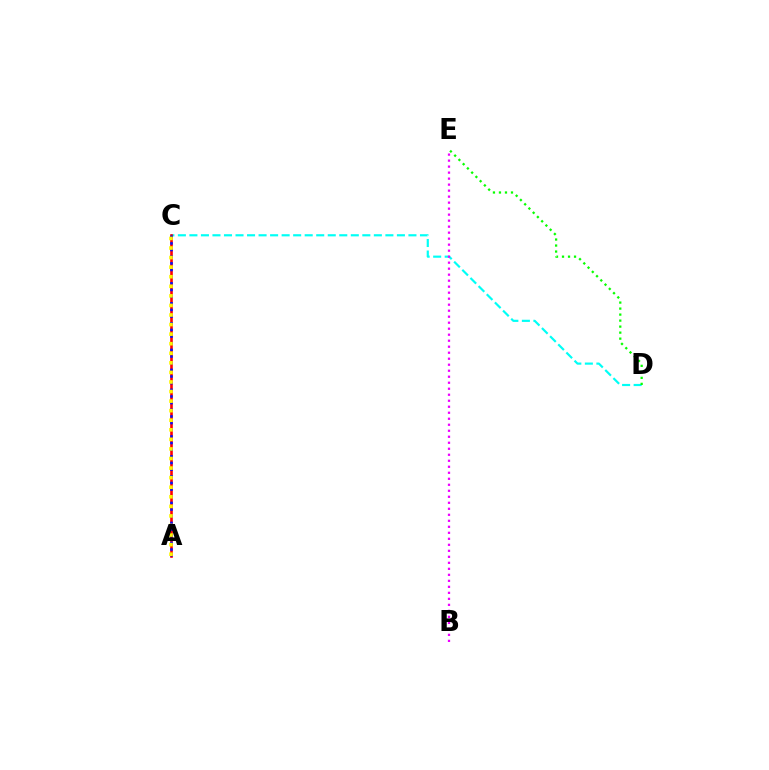{('C', 'D'): [{'color': '#00fff6', 'line_style': 'dashed', 'thickness': 1.57}], ('B', 'E'): [{'color': '#ee00ff', 'line_style': 'dotted', 'thickness': 1.63}], ('A', 'C'): [{'color': '#ff0000', 'line_style': 'solid', 'thickness': 1.89}, {'color': '#0010ff', 'line_style': 'dotted', 'thickness': 1.81}, {'color': '#fcf500', 'line_style': 'dotted', 'thickness': 2.6}], ('D', 'E'): [{'color': '#08ff00', 'line_style': 'dotted', 'thickness': 1.63}]}